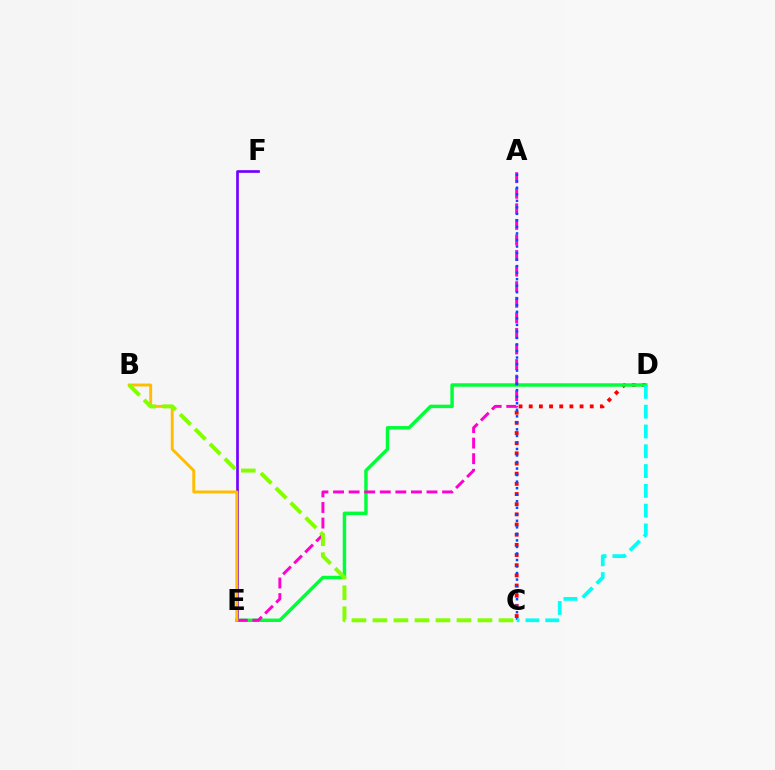{('E', 'F'): [{'color': '#7200ff', 'line_style': 'solid', 'thickness': 1.93}], ('C', 'D'): [{'color': '#ff0000', 'line_style': 'dotted', 'thickness': 2.76}, {'color': '#00fff6', 'line_style': 'dashed', 'thickness': 2.69}], ('D', 'E'): [{'color': '#00ff39', 'line_style': 'solid', 'thickness': 2.49}], ('A', 'E'): [{'color': '#ff00cf', 'line_style': 'dashed', 'thickness': 2.12}], ('A', 'C'): [{'color': '#004bff', 'line_style': 'dotted', 'thickness': 1.77}], ('B', 'E'): [{'color': '#ffbd00', 'line_style': 'solid', 'thickness': 2.09}], ('B', 'C'): [{'color': '#84ff00', 'line_style': 'dashed', 'thickness': 2.85}]}